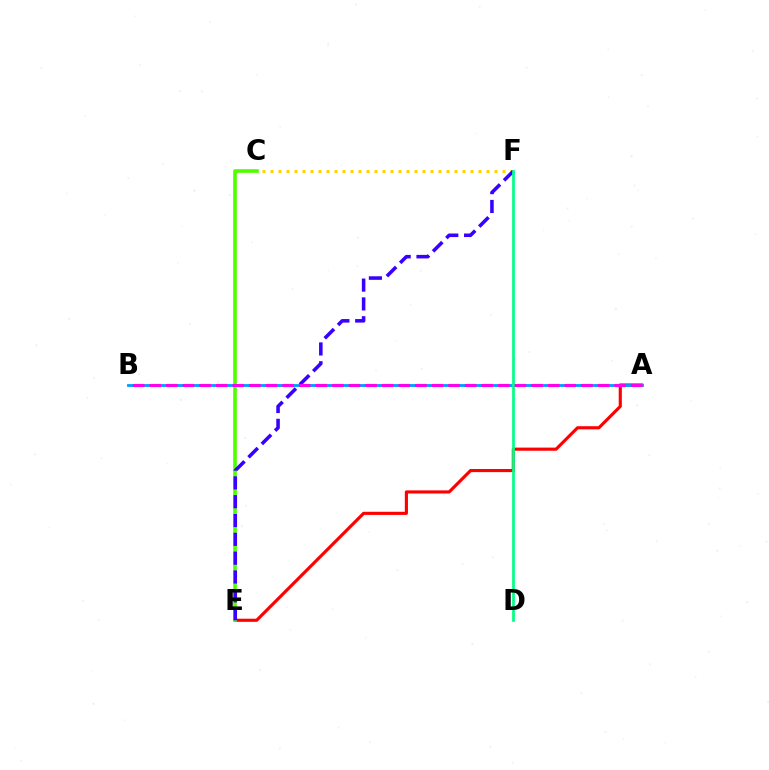{('A', 'E'): [{'color': '#ff0000', 'line_style': 'solid', 'thickness': 2.25}], ('C', 'F'): [{'color': '#ffd500', 'line_style': 'dotted', 'thickness': 2.17}], ('A', 'B'): [{'color': '#009eff', 'line_style': 'solid', 'thickness': 2.03}, {'color': '#ff00ed', 'line_style': 'dashed', 'thickness': 2.26}], ('C', 'E'): [{'color': '#4fff00', 'line_style': 'solid', 'thickness': 2.59}], ('E', 'F'): [{'color': '#3700ff', 'line_style': 'dashed', 'thickness': 2.56}], ('D', 'F'): [{'color': '#00ff86', 'line_style': 'solid', 'thickness': 1.96}]}